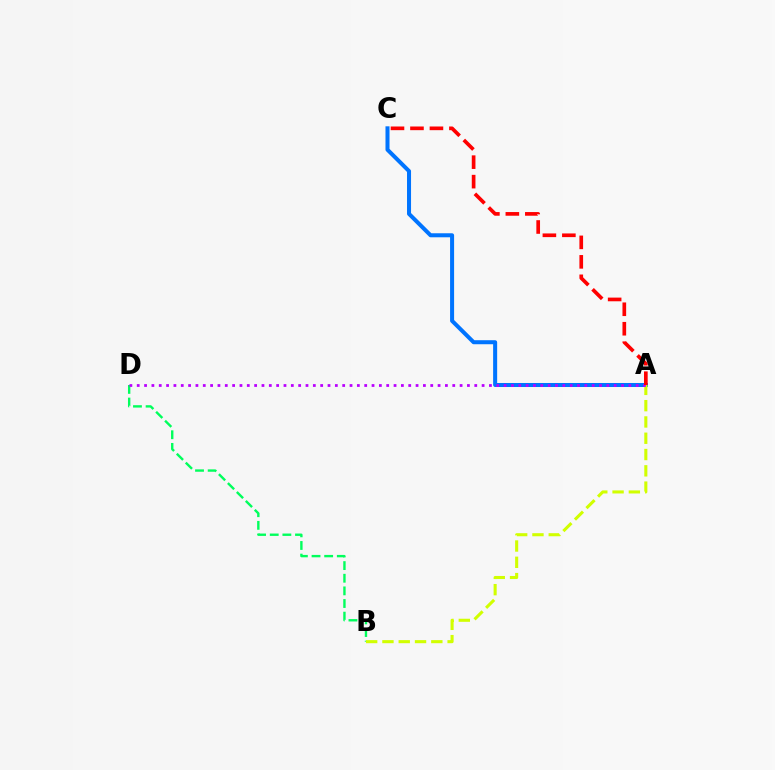{('A', 'C'): [{'color': '#0074ff', 'line_style': 'solid', 'thickness': 2.9}, {'color': '#ff0000', 'line_style': 'dashed', 'thickness': 2.65}], ('B', 'D'): [{'color': '#00ff5c', 'line_style': 'dashed', 'thickness': 1.72}], ('A', 'B'): [{'color': '#d1ff00', 'line_style': 'dashed', 'thickness': 2.21}], ('A', 'D'): [{'color': '#b900ff', 'line_style': 'dotted', 'thickness': 1.99}]}